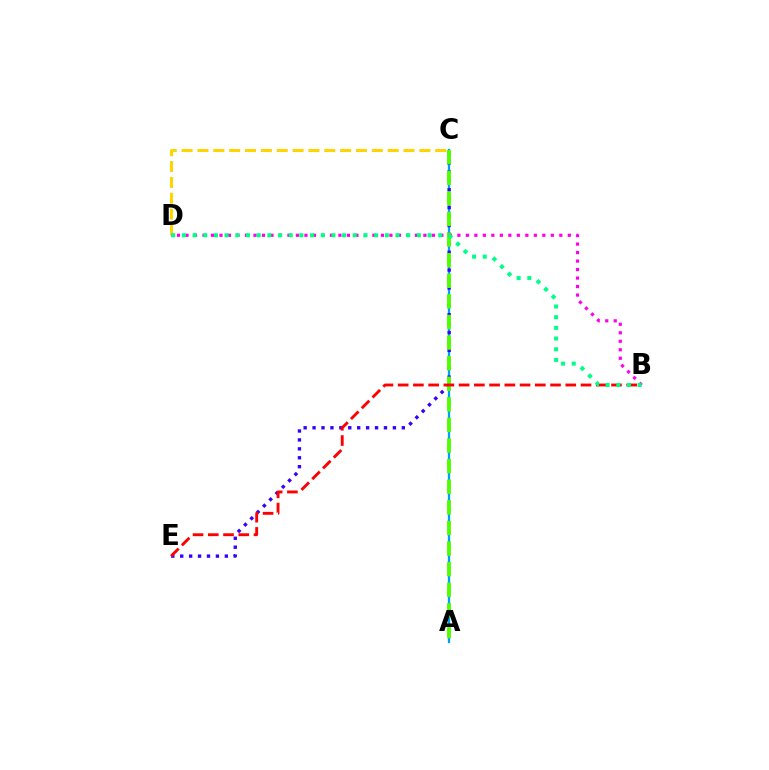{('A', 'C'): [{'color': '#009eff', 'line_style': 'solid', 'thickness': 1.64}, {'color': '#4fff00', 'line_style': 'dashed', 'thickness': 2.8}], ('C', 'E'): [{'color': '#3700ff', 'line_style': 'dotted', 'thickness': 2.42}], ('C', 'D'): [{'color': '#ffd500', 'line_style': 'dashed', 'thickness': 2.15}], ('B', 'E'): [{'color': '#ff0000', 'line_style': 'dashed', 'thickness': 2.07}], ('B', 'D'): [{'color': '#ff00ed', 'line_style': 'dotted', 'thickness': 2.31}, {'color': '#00ff86', 'line_style': 'dotted', 'thickness': 2.9}]}